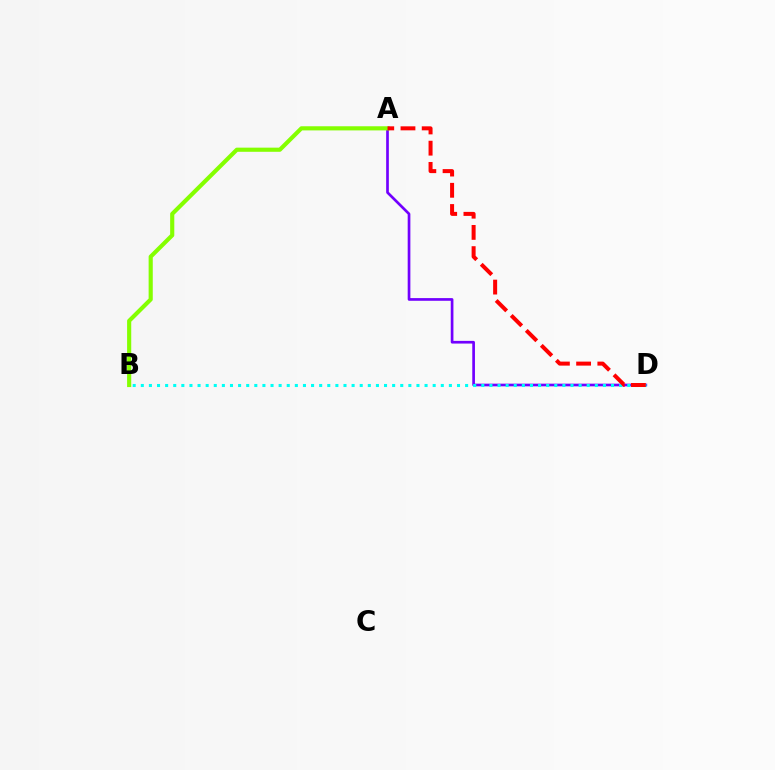{('A', 'D'): [{'color': '#7200ff', 'line_style': 'solid', 'thickness': 1.93}, {'color': '#ff0000', 'line_style': 'dashed', 'thickness': 2.88}], ('B', 'D'): [{'color': '#00fff6', 'line_style': 'dotted', 'thickness': 2.2}], ('A', 'B'): [{'color': '#84ff00', 'line_style': 'solid', 'thickness': 2.98}]}